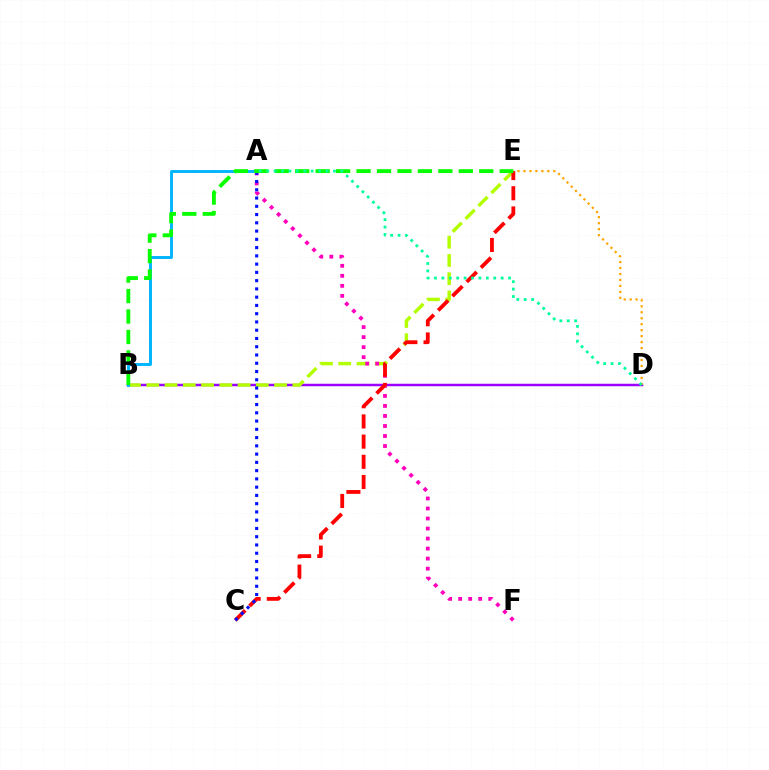{('B', 'D'): [{'color': '#9b00ff', 'line_style': 'solid', 'thickness': 1.79}], ('B', 'E'): [{'color': '#b3ff00', 'line_style': 'dashed', 'thickness': 2.48}, {'color': '#08ff00', 'line_style': 'dashed', 'thickness': 2.78}], ('A', 'F'): [{'color': '#ff00bd', 'line_style': 'dotted', 'thickness': 2.72}], ('D', 'E'): [{'color': '#ffa500', 'line_style': 'dotted', 'thickness': 1.62}], ('C', 'E'): [{'color': '#ff0000', 'line_style': 'dashed', 'thickness': 2.74}], ('A', 'C'): [{'color': '#0010ff', 'line_style': 'dotted', 'thickness': 2.24}], ('A', 'B'): [{'color': '#00b5ff', 'line_style': 'solid', 'thickness': 2.11}], ('A', 'D'): [{'color': '#00ff9d', 'line_style': 'dotted', 'thickness': 2.01}]}